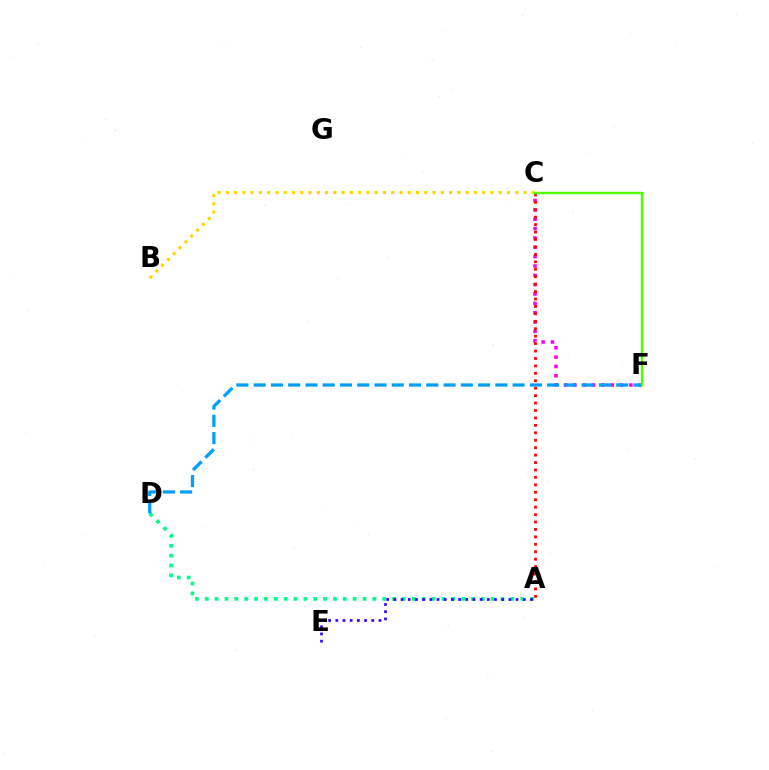{('A', 'D'): [{'color': '#00ff86', 'line_style': 'dotted', 'thickness': 2.68}], ('C', 'F'): [{'color': '#ff00ed', 'line_style': 'dotted', 'thickness': 2.54}, {'color': '#4fff00', 'line_style': 'solid', 'thickness': 1.73}], ('B', 'C'): [{'color': '#ffd500', 'line_style': 'dotted', 'thickness': 2.25}], ('A', 'C'): [{'color': '#ff0000', 'line_style': 'dotted', 'thickness': 2.02}], ('D', 'F'): [{'color': '#009eff', 'line_style': 'dashed', 'thickness': 2.35}], ('A', 'E'): [{'color': '#3700ff', 'line_style': 'dotted', 'thickness': 1.95}]}